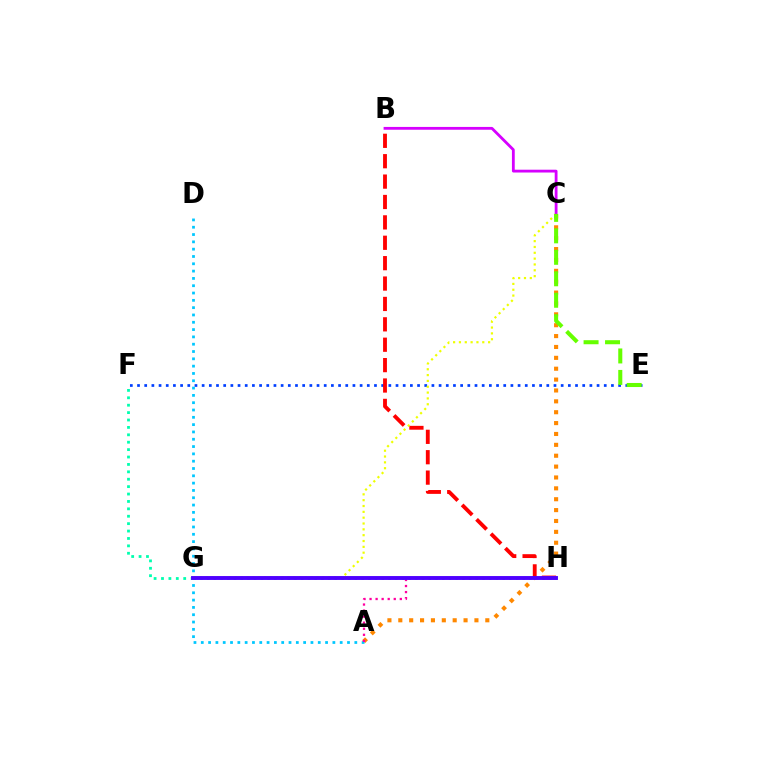{('A', 'C'): [{'color': '#ff8800', 'line_style': 'dotted', 'thickness': 2.95}], ('E', 'F'): [{'color': '#003fff', 'line_style': 'dotted', 'thickness': 1.95}], ('B', 'H'): [{'color': '#ff0000', 'line_style': 'dashed', 'thickness': 2.77}], ('G', 'H'): [{'color': '#00ff27', 'line_style': 'dotted', 'thickness': 1.82}, {'color': '#4f00ff', 'line_style': 'solid', 'thickness': 2.81}], ('C', 'G'): [{'color': '#eeff00', 'line_style': 'dotted', 'thickness': 1.58}], ('F', 'G'): [{'color': '#00ffaf', 'line_style': 'dotted', 'thickness': 2.01}], ('B', 'C'): [{'color': '#d600ff', 'line_style': 'solid', 'thickness': 2.02}], ('A', 'D'): [{'color': '#00c7ff', 'line_style': 'dotted', 'thickness': 1.99}], ('A', 'H'): [{'color': '#ff00a0', 'line_style': 'dotted', 'thickness': 1.64}], ('C', 'E'): [{'color': '#66ff00', 'line_style': 'dashed', 'thickness': 2.92}]}